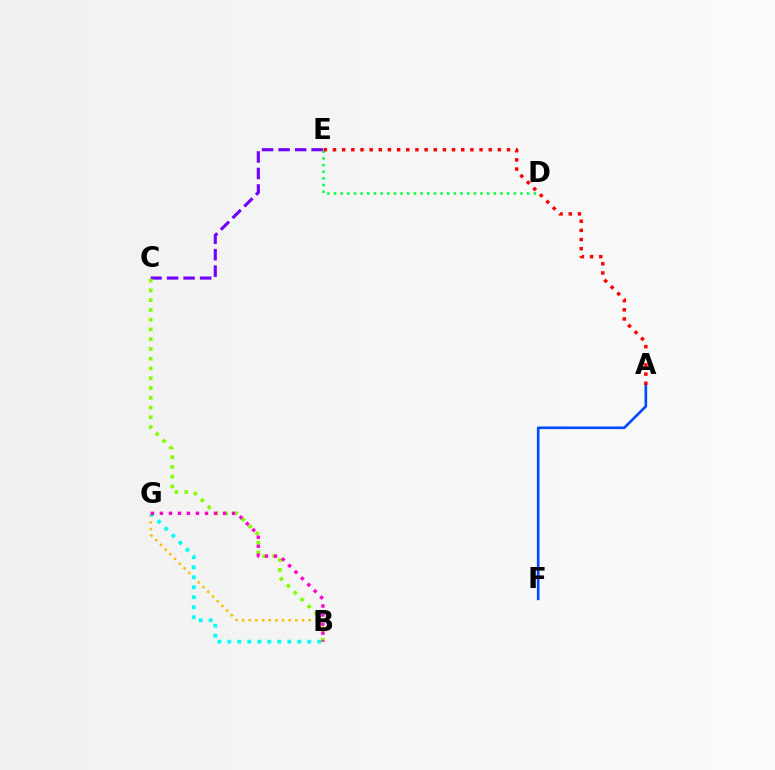{('C', 'E'): [{'color': '#7200ff', 'line_style': 'dashed', 'thickness': 2.24}], ('B', 'C'): [{'color': '#84ff00', 'line_style': 'dotted', 'thickness': 2.65}], ('D', 'E'): [{'color': '#00ff39', 'line_style': 'dotted', 'thickness': 1.81}], ('B', 'G'): [{'color': '#ffbd00', 'line_style': 'dotted', 'thickness': 1.81}, {'color': '#00fff6', 'line_style': 'dotted', 'thickness': 2.72}, {'color': '#ff00cf', 'line_style': 'dotted', 'thickness': 2.45}], ('A', 'F'): [{'color': '#004bff', 'line_style': 'solid', 'thickness': 1.9}], ('A', 'E'): [{'color': '#ff0000', 'line_style': 'dotted', 'thickness': 2.49}]}